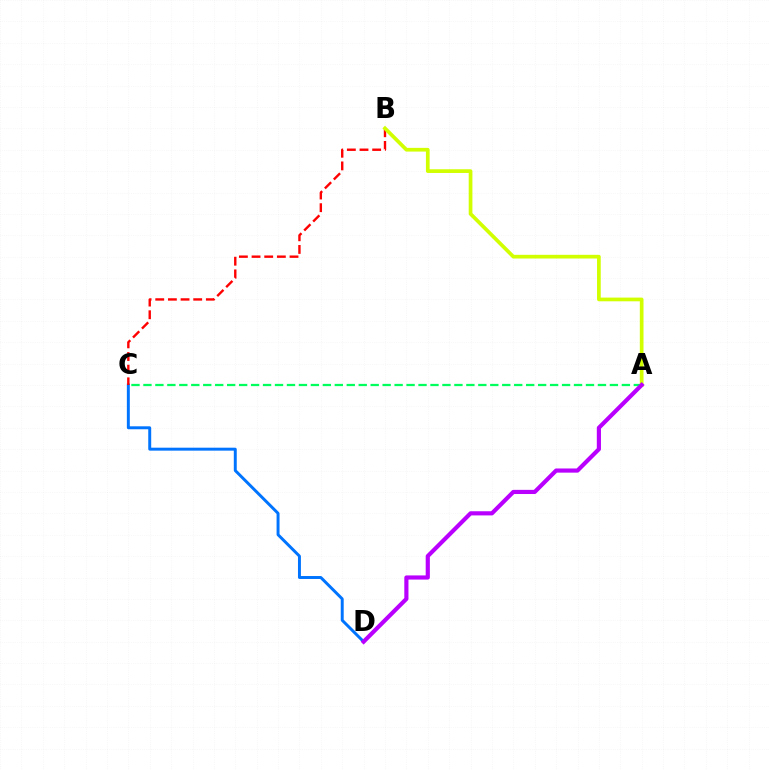{('C', 'D'): [{'color': '#0074ff', 'line_style': 'solid', 'thickness': 2.13}], ('B', 'C'): [{'color': '#ff0000', 'line_style': 'dashed', 'thickness': 1.72}], ('A', 'C'): [{'color': '#00ff5c', 'line_style': 'dashed', 'thickness': 1.62}], ('A', 'B'): [{'color': '#d1ff00', 'line_style': 'solid', 'thickness': 2.67}], ('A', 'D'): [{'color': '#b900ff', 'line_style': 'solid', 'thickness': 3.0}]}